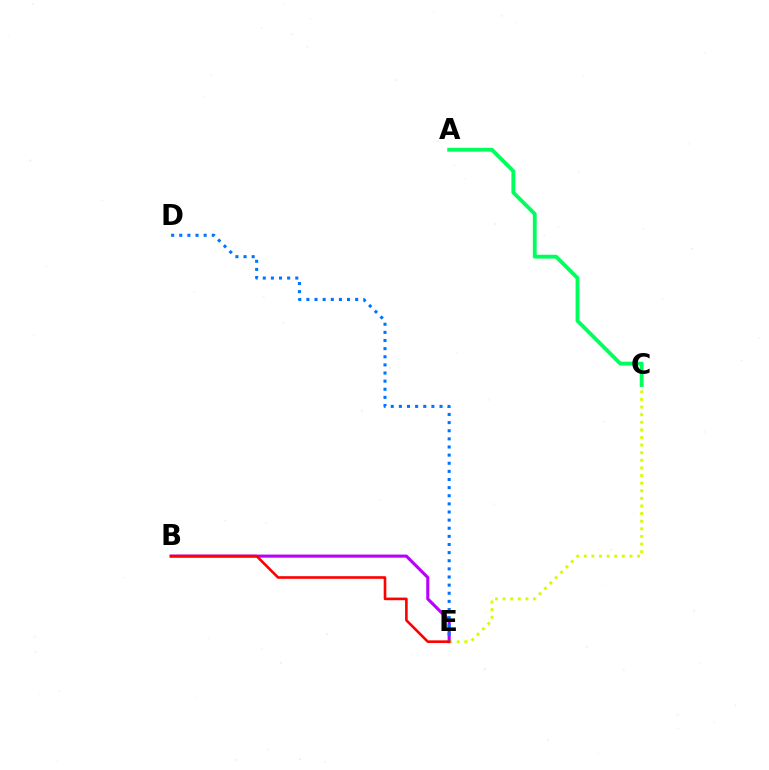{('B', 'E'): [{'color': '#b900ff', 'line_style': 'solid', 'thickness': 2.22}, {'color': '#ff0000', 'line_style': 'solid', 'thickness': 1.89}], ('C', 'E'): [{'color': '#d1ff00', 'line_style': 'dotted', 'thickness': 2.07}], ('D', 'E'): [{'color': '#0074ff', 'line_style': 'dotted', 'thickness': 2.21}], ('A', 'C'): [{'color': '#00ff5c', 'line_style': 'solid', 'thickness': 2.77}]}